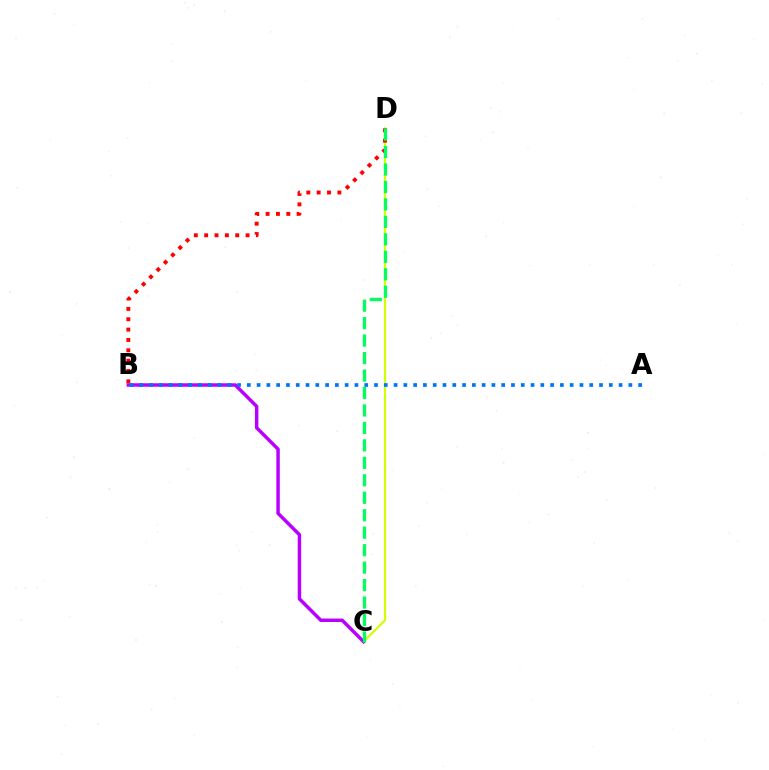{('C', 'D'): [{'color': '#d1ff00', 'line_style': 'solid', 'thickness': 1.56}, {'color': '#00ff5c', 'line_style': 'dashed', 'thickness': 2.37}], ('B', 'D'): [{'color': '#ff0000', 'line_style': 'dotted', 'thickness': 2.81}], ('B', 'C'): [{'color': '#b900ff', 'line_style': 'solid', 'thickness': 2.49}], ('A', 'B'): [{'color': '#0074ff', 'line_style': 'dotted', 'thickness': 2.66}]}